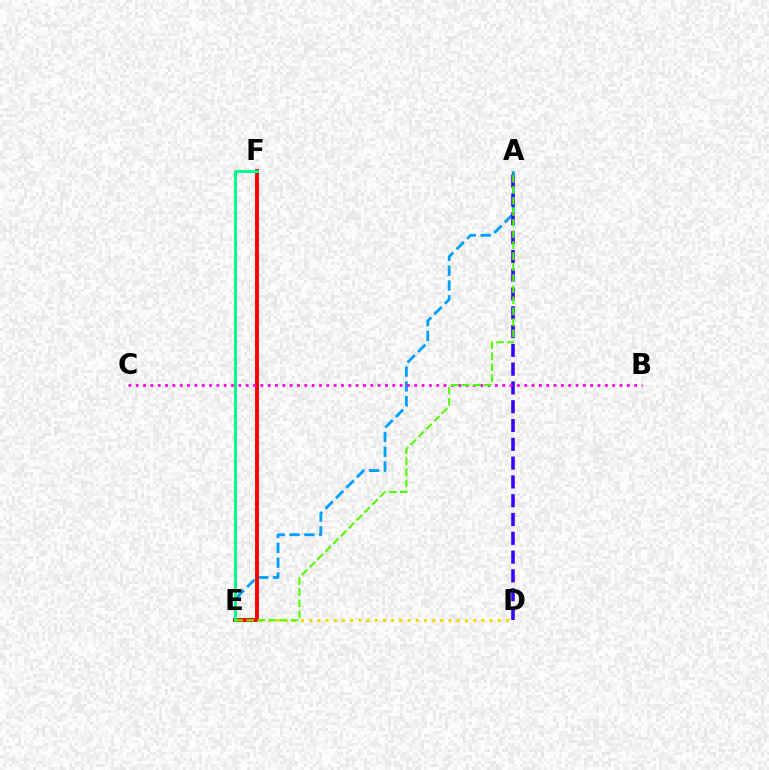{('A', 'E'): [{'color': '#009eff', 'line_style': 'dashed', 'thickness': 2.02}, {'color': '#4fff00', 'line_style': 'dashed', 'thickness': 1.5}], ('A', 'D'): [{'color': '#3700ff', 'line_style': 'dashed', 'thickness': 2.55}], ('D', 'E'): [{'color': '#ffd500', 'line_style': 'dotted', 'thickness': 2.23}], ('E', 'F'): [{'color': '#ff0000', 'line_style': 'solid', 'thickness': 2.81}, {'color': '#00ff86', 'line_style': 'solid', 'thickness': 2.12}], ('B', 'C'): [{'color': '#ff00ed', 'line_style': 'dotted', 'thickness': 1.99}]}